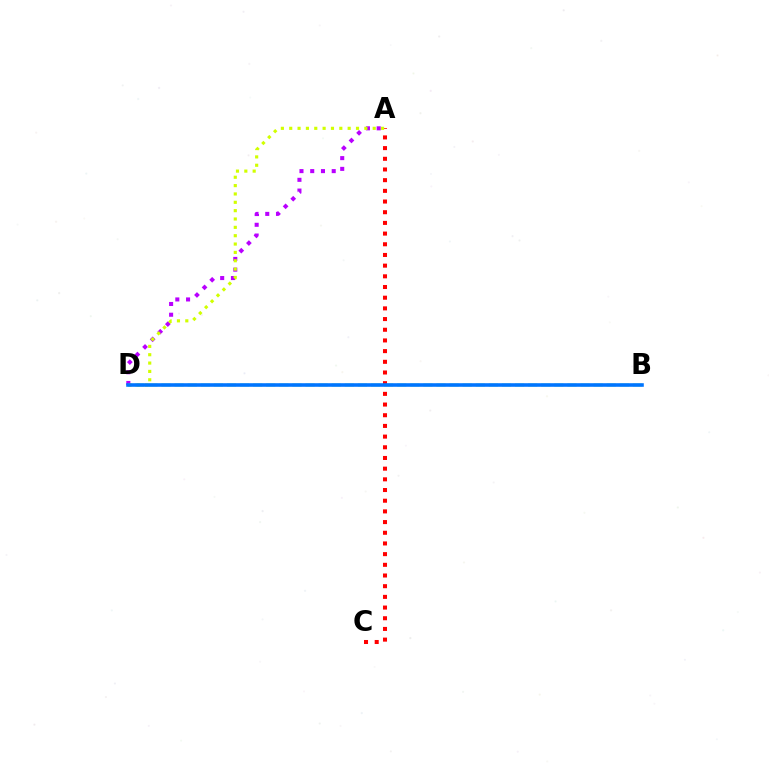{('A', 'C'): [{'color': '#ff0000', 'line_style': 'dotted', 'thickness': 2.9}], ('B', 'D'): [{'color': '#00ff5c', 'line_style': 'dashed', 'thickness': 1.78}, {'color': '#0074ff', 'line_style': 'solid', 'thickness': 2.58}], ('A', 'D'): [{'color': '#b900ff', 'line_style': 'dotted', 'thickness': 2.92}, {'color': '#d1ff00', 'line_style': 'dotted', 'thickness': 2.27}]}